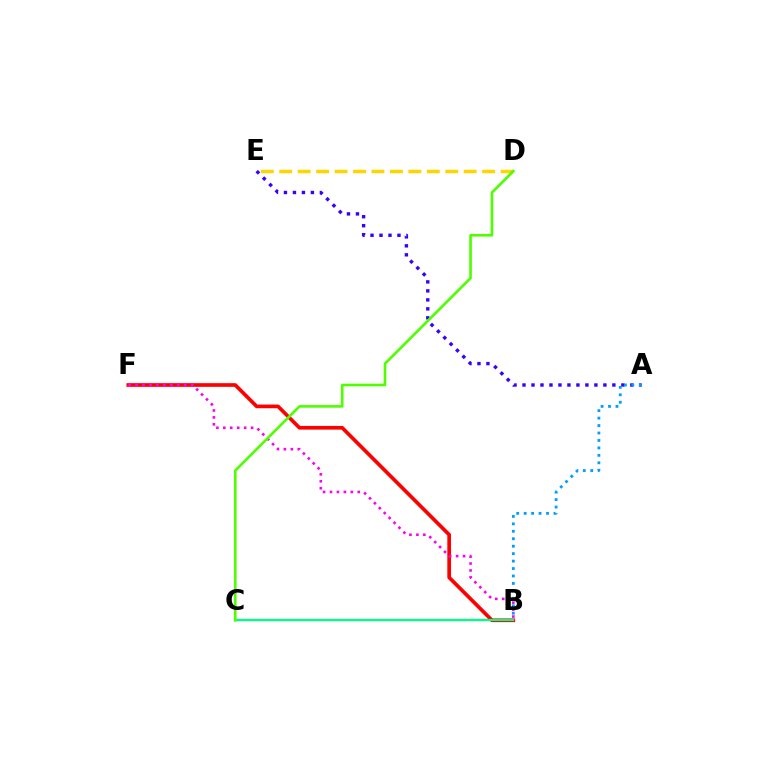{('B', 'F'): [{'color': '#ff0000', 'line_style': 'solid', 'thickness': 2.66}, {'color': '#ff00ed', 'line_style': 'dotted', 'thickness': 1.89}], ('A', 'E'): [{'color': '#3700ff', 'line_style': 'dotted', 'thickness': 2.44}], ('A', 'B'): [{'color': '#009eff', 'line_style': 'dotted', 'thickness': 2.02}], ('B', 'C'): [{'color': '#00ff86', 'line_style': 'solid', 'thickness': 1.64}], ('D', 'E'): [{'color': '#ffd500', 'line_style': 'dashed', 'thickness': 2.51}], ('C', 'D'): [{'color': '#4fff00', 'line_style': 'solid', 'thickness': 1.89}]}